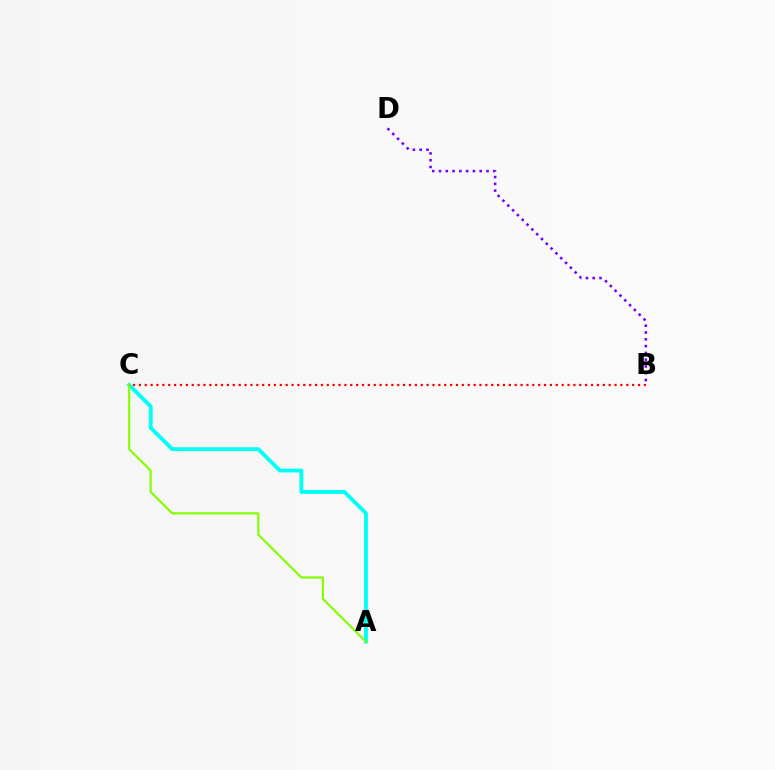{('A', 'C'): [{'color': '#00fff6', 'line_style': 'solid', 'thickness': 2.78}, {'color': '#84ff00', 'line_style': 'solid', 'thickness': 1.56}], ('B', 'D'): [{'color': '#7200ff', 'line_style': 'dotted', 'thickness': 1.84}], ('B', 'C'): [{'color': '#ff0000', 'line_style': 'dotted', 'thickness': 1.6}]}